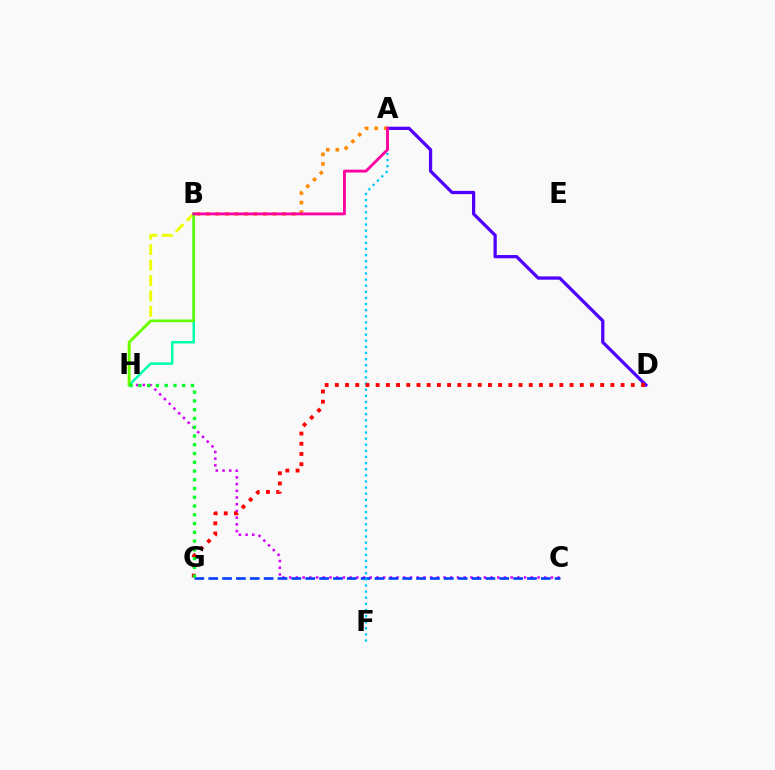{('B', 'H'): [{'color': '#eeff00', 'line_style': 'dashed', 'thickness': 2.1}, {'color': '#00ffaf', 'line_style': 'solid', 'thickness': 1.8}, {'color': '#66ff00', 'line_style': 'solid', 'thickness': 1.95}], ('C', 'H'): [{'color': '#d600ff', 'line_style': 'dotted', 'thickness': 1.82}], ('C', 'G'): [{'color': '#003fff', 'line_style': 'dashed', 'thickness': 1.88}], ('A', 'D'): [{'color': '#4f00ff', 'line_style': 'solid', 'thickness': 2.34}], ('A', 'F'): [{'color': '#00c7ff', 'line_style': 'dotted', 'thickness': 1.66}], ('A', 'B'): [{'color': '#ff8800', 'line_style': 'dotted', 'thickness': 2.59}, {'color': '#ff00a0', 'line_style': 'solid', 'thickness': 2.05}], ('D', 'G'): [{'color': '#ff0000', 'line_style': 'dotted', 'thickness': 2.77}], ('G', 'H'): [{'color': '#00ff27', 'line_style': 'dotted', 'thickness': 2.38}]}